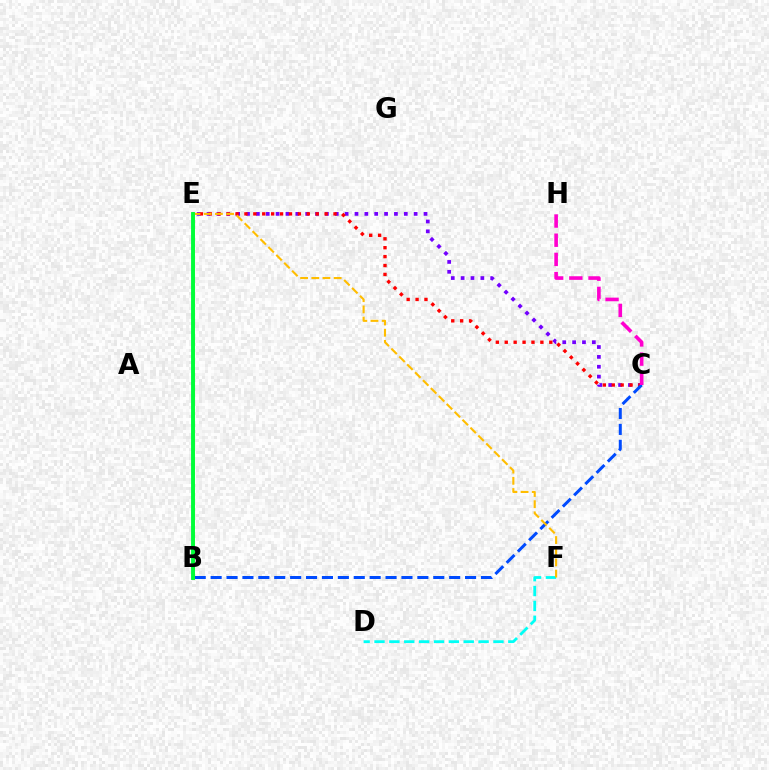{('C', 'E'): [{'color': '#7200ff', 'line_style': 'dotted', 'thickness': 2.68}, {'color': '#ff0000', 'line_style': 'dotted', 'thickness': 2.42}], ('B', 'C'): [{'color': '#004bff', 'line_style': 'dashed', 'thickness': 2.16}], ('D', 'F'): [{'color': '#00fff6', 'line_style': 'dashed', 'thickness': 2.02}], ('E', 'F'): [{'color': '#ffbd00', 'line_style': 'dashed', 'thickness': 1.52}], ('B', 'E'): [{'color': '#84ff00', 'line_style': 'solid', 'thickness': 2.07}, {'color': '#00ff39', 'line_style': 'solid', 'thickness': 2.79}], ('C', 'H'): [{'color': '#ff00cf', 'line_style': 'dashed', 'thickness': 2.61}]}